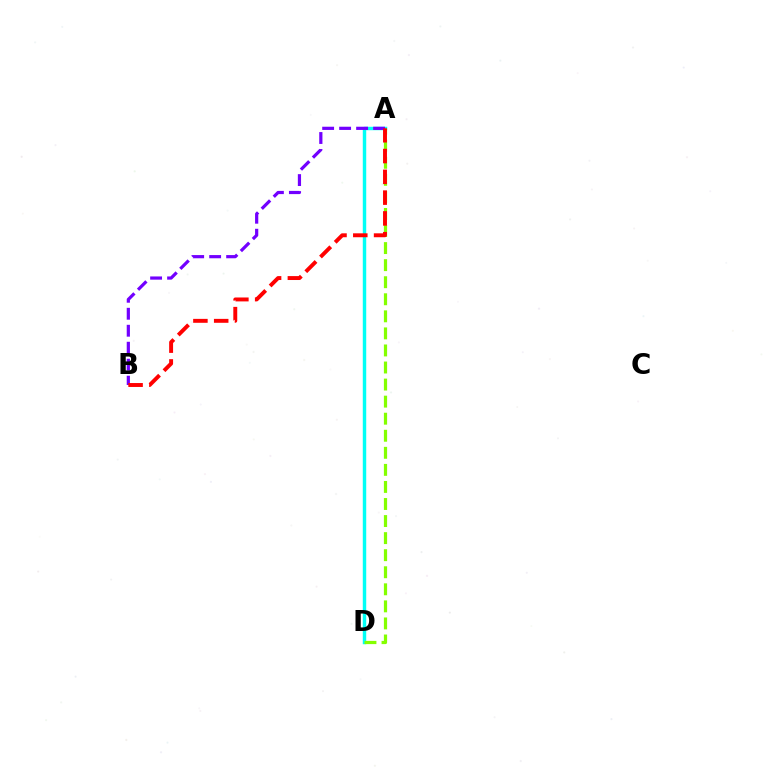{('A', 'D'): [{'color': '#00fff6', 'line_style': 'solid', 'thickness': 2.48}, {'color': '#84ff00', 'line_style': 'dashed', 'thickness': 2.32}], ('A', 'B'): [{'color': '#7200ff', 'line_style': 'dashed', 'thickness': 2.31}, {'color': '#ff0000', 'line_style': 'dashed', 'thickness': 2.82}]}